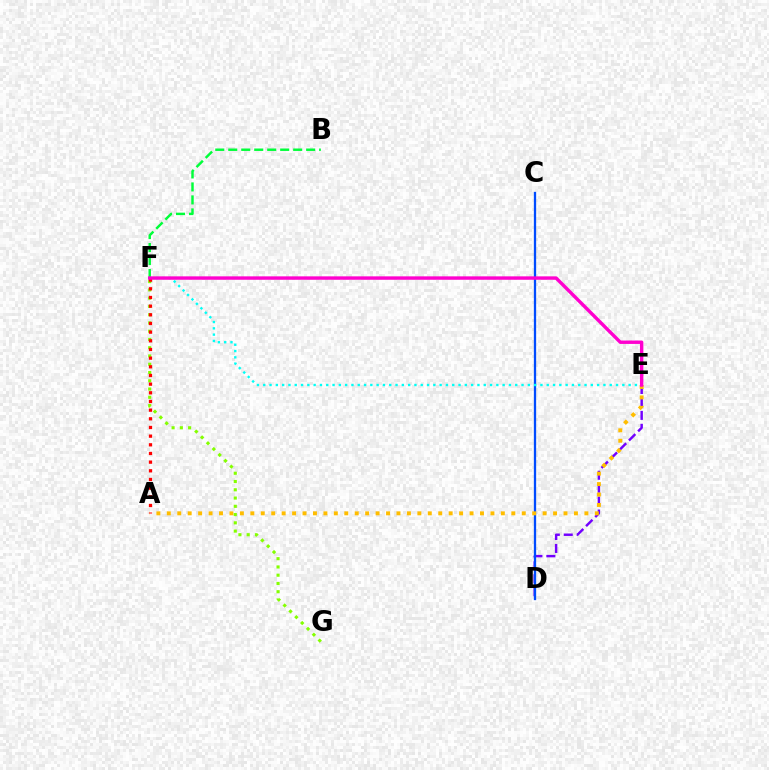{('D', 'E'): [{'color': '#7200ff', 'line_style': 'dashed', 'thickness': 1.76}], ('C', 'D'): [{'color': '#004bff', 'line_style': 'solid', 'thickness': 1.65}], ('B', 'F'): [{'color': '#00ff39', 'line_style': 'dashed', 'thickness': 1.76}], ('A', 'E'): [{'color': '#ffbd00', 'line_style': 'dotted', 'thickness': 2.84}], ('F', 'G'): [{'color': '#84ff00', 'line_style': 'dotted', 'thickness': 2.24}], ('E', 'F'): [{'color': '#00fff6', 'line_style': 'dotted', 'thickness': 1.71}, {'color': '#ff00cf', 'line_style': 'solid', 'thickness': 2.45}], ('A', 'F'): [{'color': '#ff0000', 'line_style': 'dotted', 'thickness': 2.35}]}